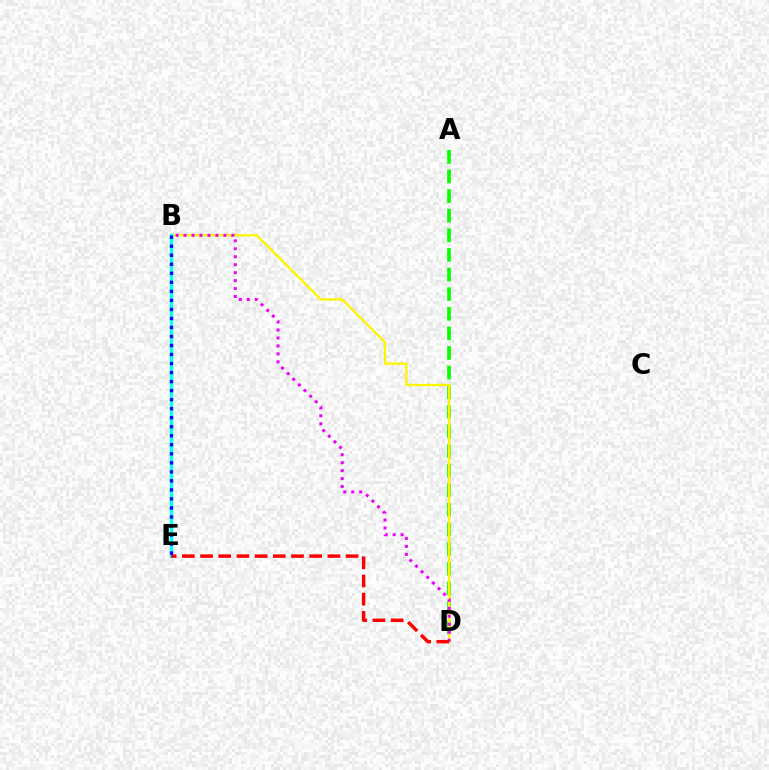{('A', 'D'): [{'color': '#08ff00', 'line_style': 'dashed', 'thickness': 2.66}], ('B', 'D'): [{'color': '#fcf500', 'line_style': 'solid', 'thickness': 1.66}, {'color': '#ee00ff', 'line_style': 'dotted', 'thickness': 2.16}], ('B', 'E'): [{'color': '#00fff6', 'line_style': 'solid', 'thickness': 2.36}, {'color': '#0010ff', 'line_style': 'dotted', 'thickness': 2.45}], ('D', 'E'): [{'color': '#ff0000', 'line_style': 'dashed', 'thickness': 2.47}]}